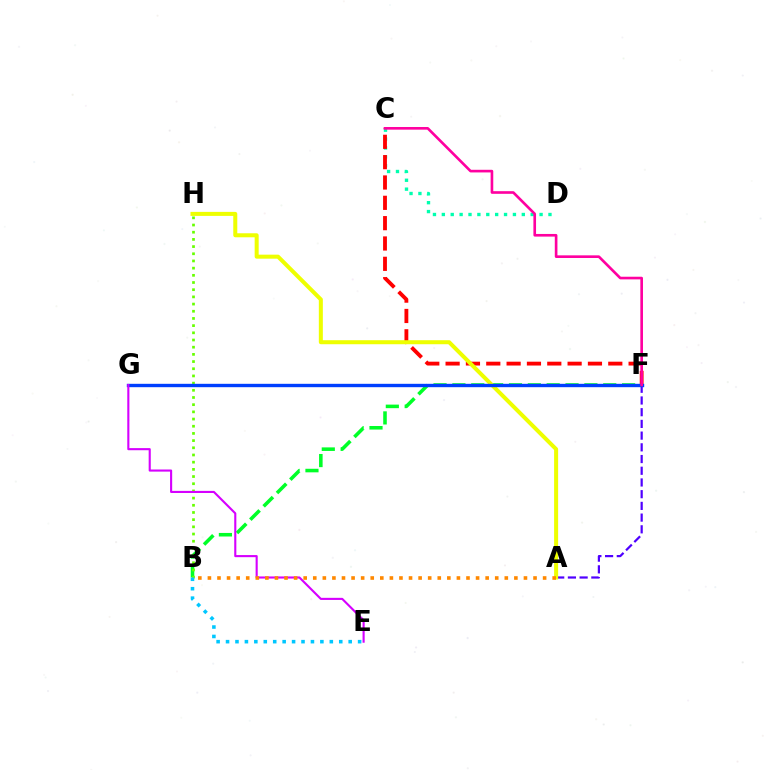{('A', 'F'): [{'color': '#4f00ff', 'line_style': 'dashed', 'thickness': 1.59}], ('C', 'D'): [{'color': '#00ffaf', 'line_style': 'dotted', 'thickness': 2.41}], ('C', 'F'): [{'color': '#ff0000', 'line_style': 'dashed', 'thickness': 2.76}, {'color': '#ff00a0', 'line_style': 'solid', 'thickness': 1.9}], ('B', 'F'): [{'color': '#00ff27', 'line_style': 'dashed', 'thickness': 2.56}], ('B', 'H'): [{'color': '#66ff00', 'line_style': 'dotted', 'thickness': 1.95}], ('B', 'E'): [{'color': '#00c7ff', 'line_style': 'dotted', 'thickness': 2.56}], ('A', 'H'): [{'color': '#eeff00', 'line_style': 'solid', 'thickness': 2.89}], ('F', 'G'): [{'color': '#003fff', 'line_style': 'solid', 'thickness': 2.43}], ('E', 'G'): [{'color': '#d600ff', 'line_style': 'solid', 'thickness': 1.52}], ('A', 'B'): [{'color': '#ff8800', 'line_style': 'dotted', 'thickness': 2.6}]}